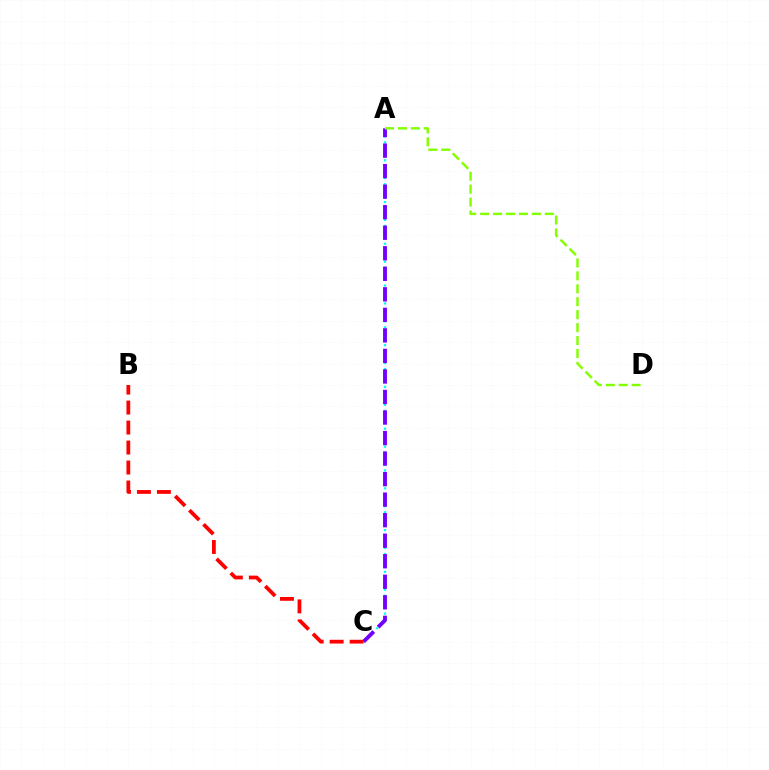{('A', 'C'): [{'color': '#00fff6', 'line_style': 'dotted', 'thickness': 1.62}, {'color': '#7200ff', 'line_style': 'dashed', 'thickness': 2.79}], ('A', 'D'): [{'color': '#84ff00', 'line_style': 'dashed', 'thickness': 1.76}], ('B', 'C'): [{'color': '#ff0000', 'line_style': 'dashed', 'thickness': 2.72}]}